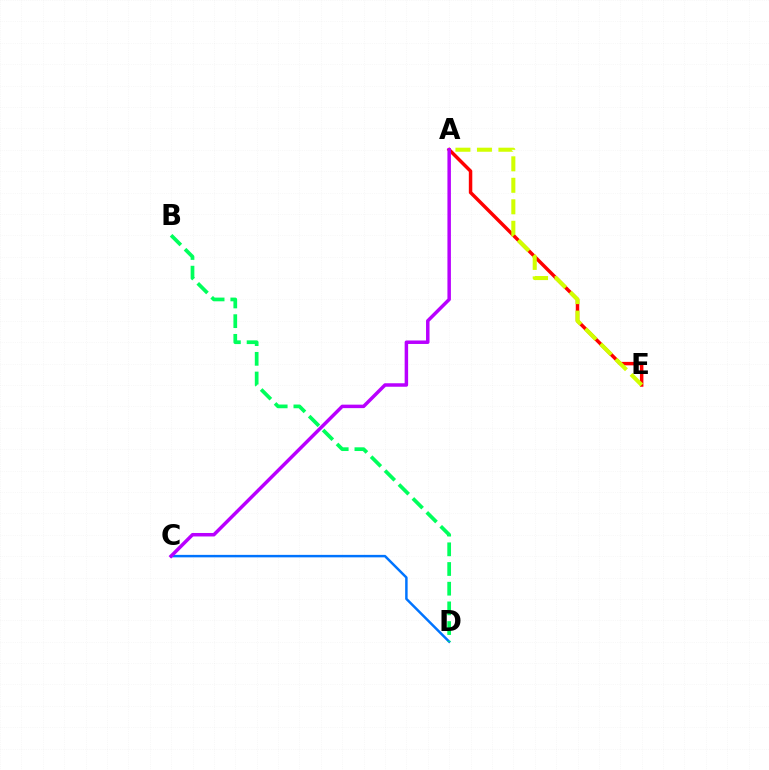{('C', 'D'): [{'color': '#0074ff', 'line_style': 'solid', 'thickness': 1.78}], ('A', 'E'): [{'color': '#ff0000', 'line_style': 'solid', 'thickness': 2.5}, {'color': '#d1ff00', 'line_style': 'dashed', 'thickness': 2.92}], ('B', 'D'): [{'color': '#00ff5c', 'line_style': 'dashed', 'thickness': 2.67}], ('A', 'C'): [{'color': '#b900ff', 'line_style': 'solid', 'thickness': 2.51}]}